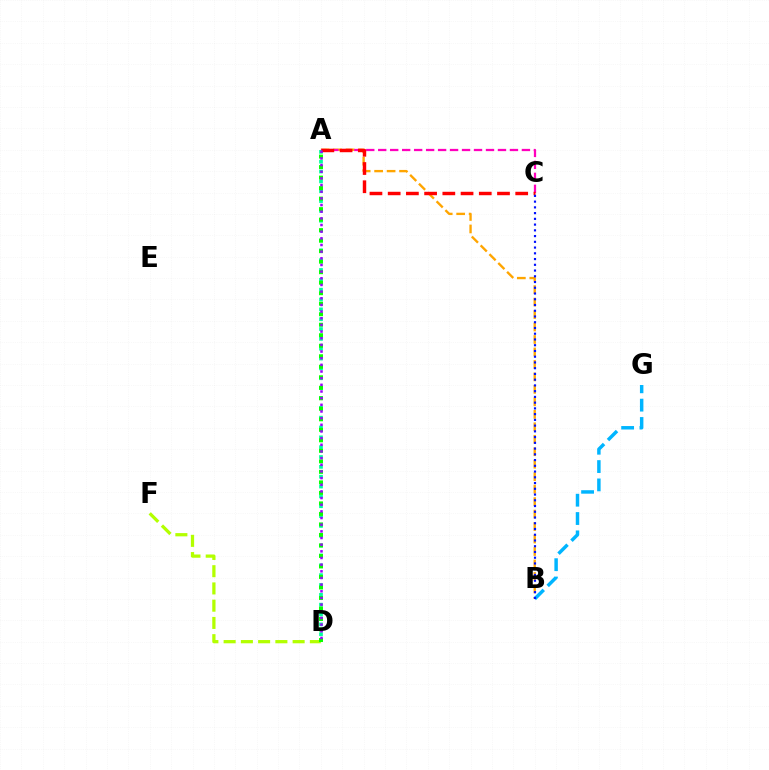{('D', 'F'): [{'color': '#b3ff00', 'line_style': 'dashed', 'thickness': 2.34}], ('A', 'B'): [{'color': '#ffa500', 'line_style': 'dashed', 'thickness': 1.69}], ('A', 'C'): [{'color': '#ff00bd', 'line_style': 'dashed', 'thickness': 1.63}, {'color': '#ff0000', 'line_style': 'dashed', 'thickness': 2.47}], ('B', 'G'): [{'color': '#00b5ff', 'line_style': 'dashed', 'thickness': 2.49}], ('A', 'D'): [{'color': '#00ff9d', 'line_style': 'dotted', 'thickness': 2.67}, {'color': '#08ff00', 'line_style': 'dotted', 'thickness': 2.86}, {'color': '#9b00ff', 'line_style': 'dotted', 'thickness': 1.81}], ('B', 'C'): [{'color': '#0010ff', 'line_style': 'dotted', 'thickness': 1.56}]}